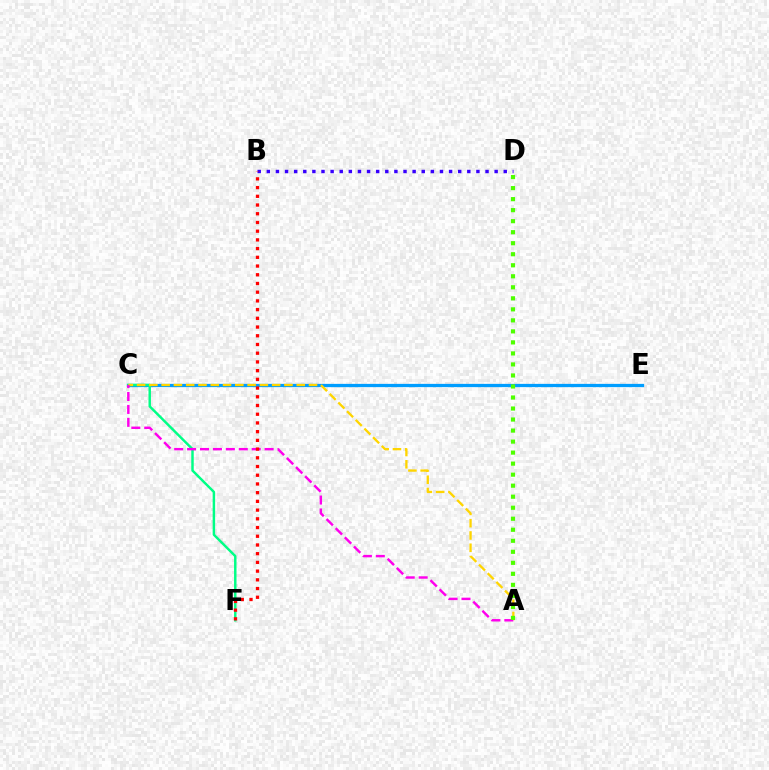{('C', 'E'): [{'color': '#009eff', 'line_style': 'solid', 'thickness': 2.35}], ('B', 'D'): [{'color': '#3700ff', 'line_style': 'dotted', 'thickness': 2.48}], ('C', 'F'): [{'color': '#00ff86', 'line_style': 'solid', 'thickness': 1.77}], ('A', 'C'): [{'color': '#ffd500', 'line_style': 'dashed', 'thickness': 1.67}, {'color': '#ff00ed', 'line_style': 'dashed', 'thickness': 1.76}], ('B', 'F'): [{'color': '#ff0000', 'line_style': 'dotted', 'thickness': 2.37}], ('A', 'D'): [{'color': '#4fff00', 'line_style': 'dotted', 'thickness': 2.99}]}